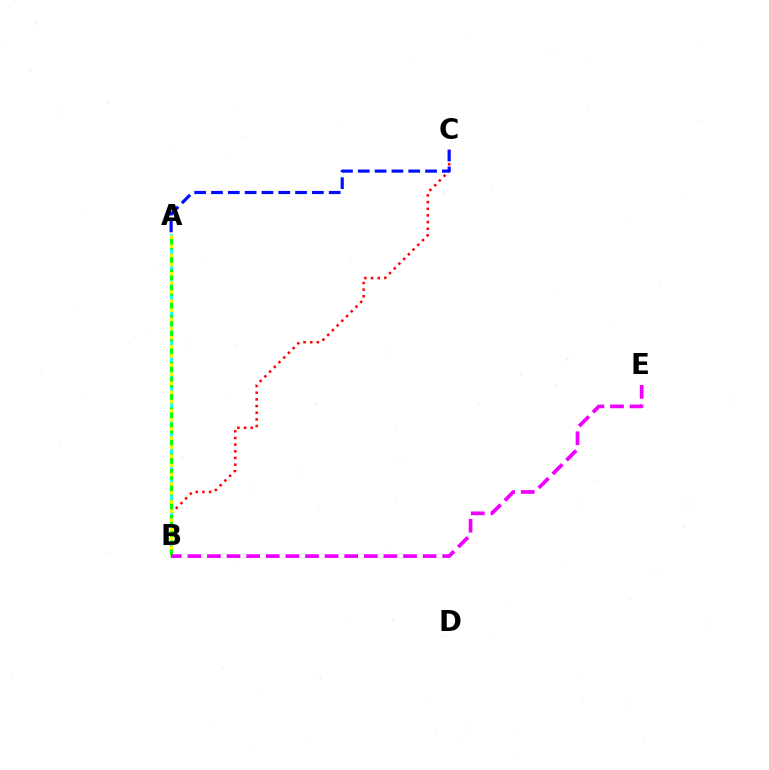{('B', 'C'): [{'color': '#ff0000', 'line_style': 'dotted', 'thickness': 1.81}], ('A', 'B'): [{'color': '#00fff6', 'line_style': 'solid', 'thickness': 1.92}, {'color': '#08ff00', 'line_style': 'dashed', 'thickness': 2.09}, {'color': '#fcf500', 'line_style': 'dotted', 'thickness': 2.48}], ('B', 'E'): [{'color': '#ee00ff', 'line_style': 'dashed', 'thickness': 2.66}], ('A', 'C'): [{'color': '#0010ff', 'line_style': 'dashed', 'thickness': 2.28}]}